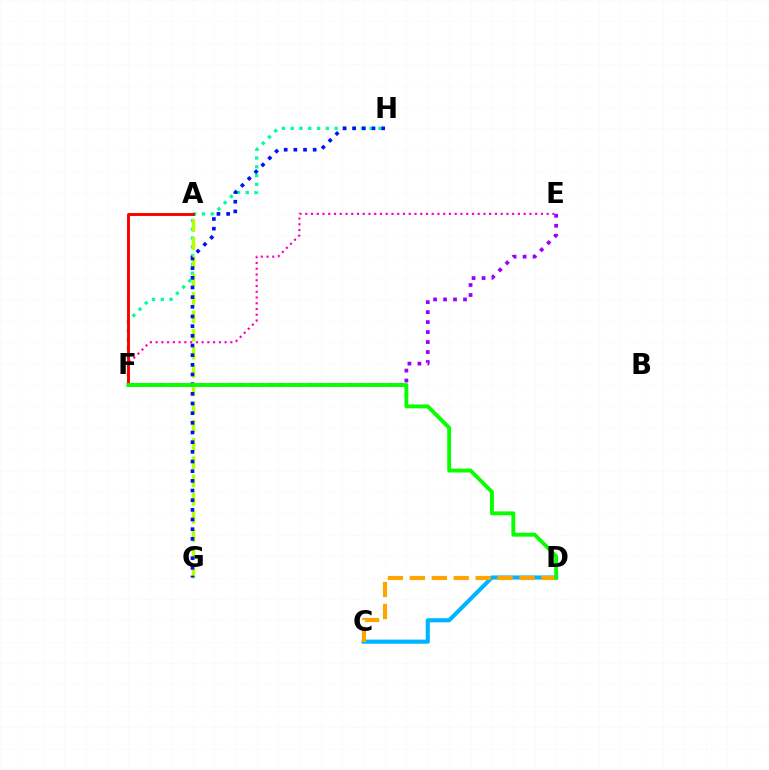{('F', 'H'): [{'color': '#00ff9d', 'line_style': 'dotted', 'thickness': 2.39}], ('A', 'G'): [{'color': '#b3ff00', 'line_style': 'dashed', 'thickness': 2.48}], ('E', 'F'): [{'color': '#9b00ff', 'line_style': 'dotted', 'thickness': 2.71}, {'color': '#ff00bd', 'line_style': 'dotted', 'thickness': 1.56}], ('A', 'F'): [{'color': '#ff0000', 'line_style': 'solid', 'thickness': 2.12}], ('C', 'D'): [{'color': '#00b5ff', 'line_style': 'solid', 'thickness': 2.96}, {'color': '#ffa500', 'line_style': 'dashed', 'thickness': 2.98}], ('G', 'H'): [{'color': '#0010ff', 'line_style': 'dotted', 'thickness': 2.63}], ('D', 'F'): [{'color': '#08ff00', 'line_style': 'solid', 'thickness': 2.79}]}